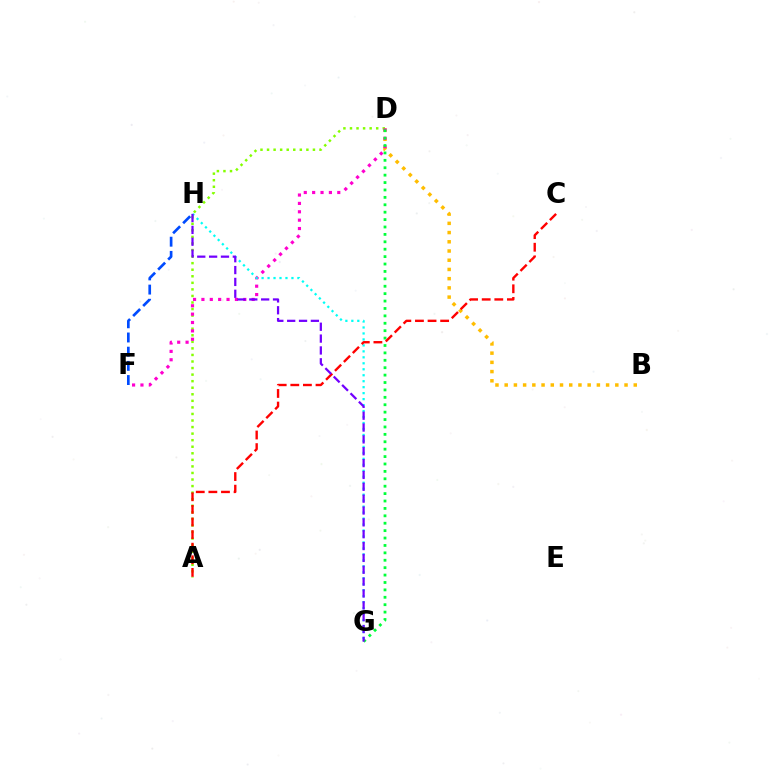{('B', 'D'): [{'color': '#ffbd00', 'line_style': 'dotted', 'thickness': 2.5}], ('F', 'H'): [{'color': '#004bff', 'line_style': 'dashed', 'thickness': 1.93}], ('A', 'D'): [{'color': '#84ff00', 'line_style': 'dotted', 'thickness': 1.78}], ('D', 'F'): [{'color': '#ff00cf', 'line_style': 'dotted', 'thickness': 2.28}], ('D', 'G'): [{'color': '#00ff39', 'line_style': 'dotted', 'thickness': 2.01}], ('G', 'H'): [{'color': '#00fff6', 'line_style': 'dotted', 'thickness': 1.62}, {'color': '#7200ff', 'line_style': 'dashed', 'thickness': 1.61}], ('A', 'C'): [{'color': '#ff0000', 'line_style': 'dashed', 'thickness': 1.71}]}